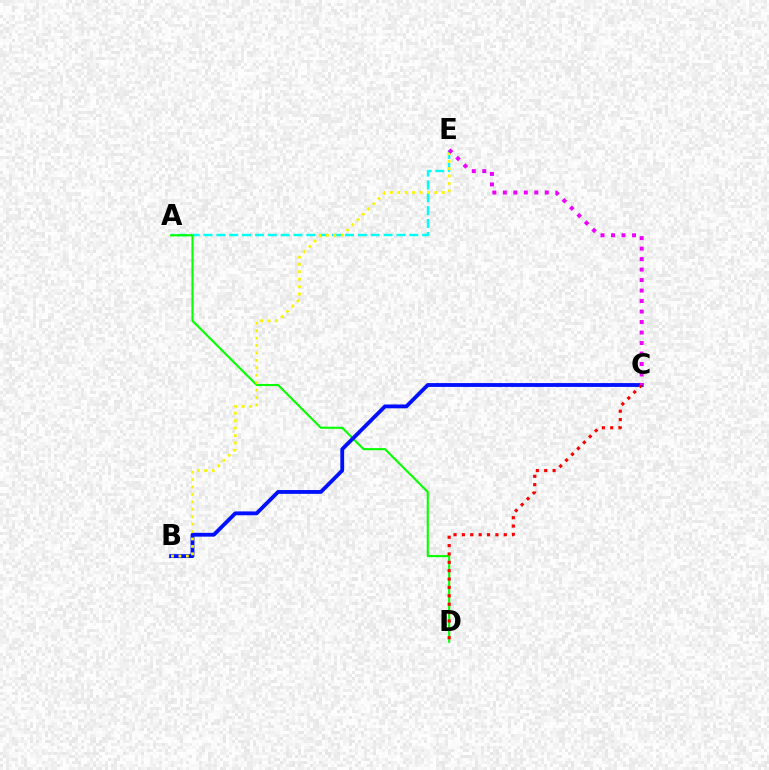{('A', 'E'): [{'color': '#00fff6', 'line_style': 'dashed', 'thickness': 1.75}], ('A', 'D'): [{'color': '#08ff00', 'line_style': 'solid', 'thickness': 1.52}], ('B', 'C'): [{'color': '#0010ff', 'line_style': 'solid', 'thickness': 2.76}], ('B', 'E'): [{'color': '#fcf500', 'line_style': 'dotted', 'thickness': 2.02}], ('C', 'D'): [{'color': '#ff0000', 'line_style': 'dotted', 'thickness': 2.27}], ('C', 'E'): [{'color': '#ee00ff', 'line_style': 'dotted', 'thickness': 2.85}]}